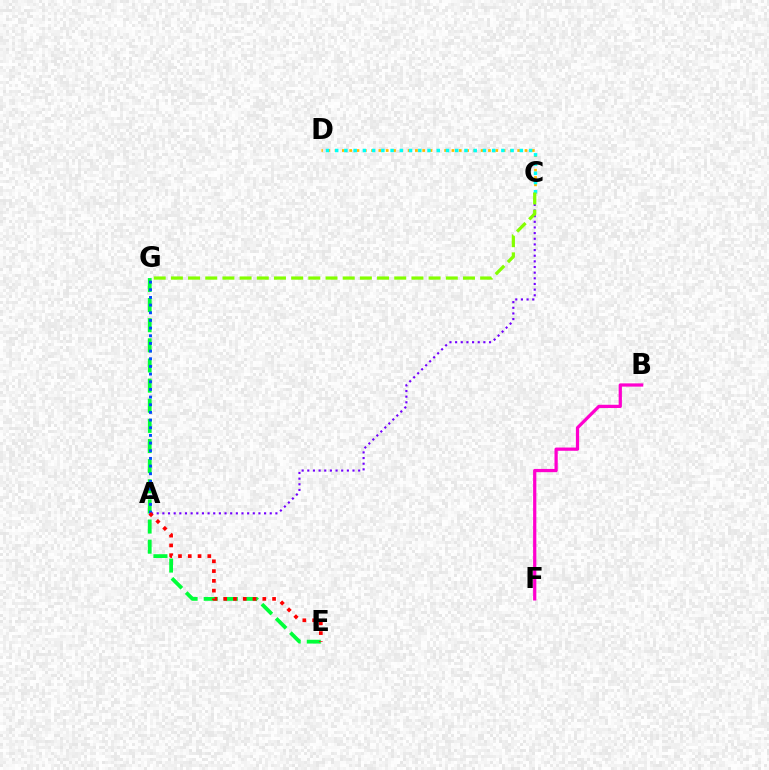{('E', 'G'): [{'color': '#00ff39', 'line_style': 'dashed', 'thickness': 2.74}], ('C', 'D'): [{'color': '#ffbd00', 'line_style': 'dotted', 'thickness': 1.98}, {'color': '#00fff6', 'line_style': 'dotted', 'thickness': 2.51}], ('A', 'C'): [{'color': '#7200ff', 'line_style': 'dotted', 'thickness': 1.54}], ('A', 'G'): [{'color': '#004bff', 'line_style': 'dotted', 'thickness': 2.08}], ('B', 'F'): [{'color': '#ff00cf', 'line_style': 'solid', 'thickness': 2.33}], ('A', 'E'): [{'color': '#ff0000', 'line_style': 'dotted', 'thickness': 2.66}], ('C', 'G'): [{'color': '#84ff00', 'line_style': 'dashed', 'thickness': 2.33}]}